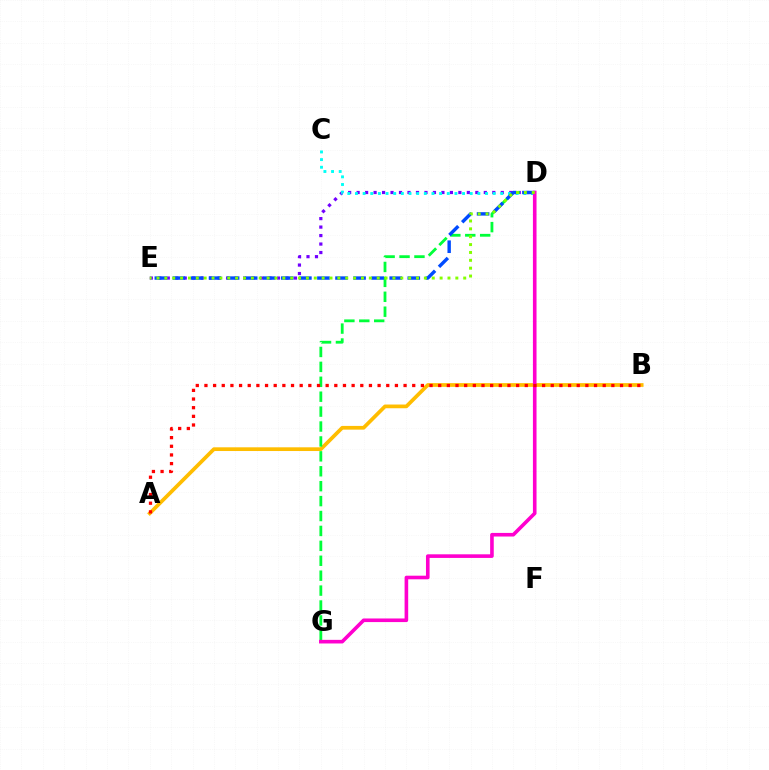{('D', 'E'): [{'color': '#7200ff', 'line_style': 'dotted', 'thickness': 2.3}, {'color': '#004bff', 'line_style': 'dashed', 'thickness': 2.45}, {'color': '#84ff00', 'line_style': 'dotted', 'thickness': 2.14}], ('A', 'B'): [{'color': '#ffbd00', 'line_style': 'solid', 'thickness': 2.68}, {'color': '#ff0000', 'line_style': 'dotted', 'thickness': 2.35}], ('C', 'D'): [{'color': '#00fff6', 'line_style': 'dotted', 'thickness': 2.08}], ('D', 'G'): [{'color': '#00ff39', 'line_style': 'dashed', 'thickness': 2.03}, {'color': '#ff00cf', 'line_style': 'solid', 'thickness': 2.6}]}